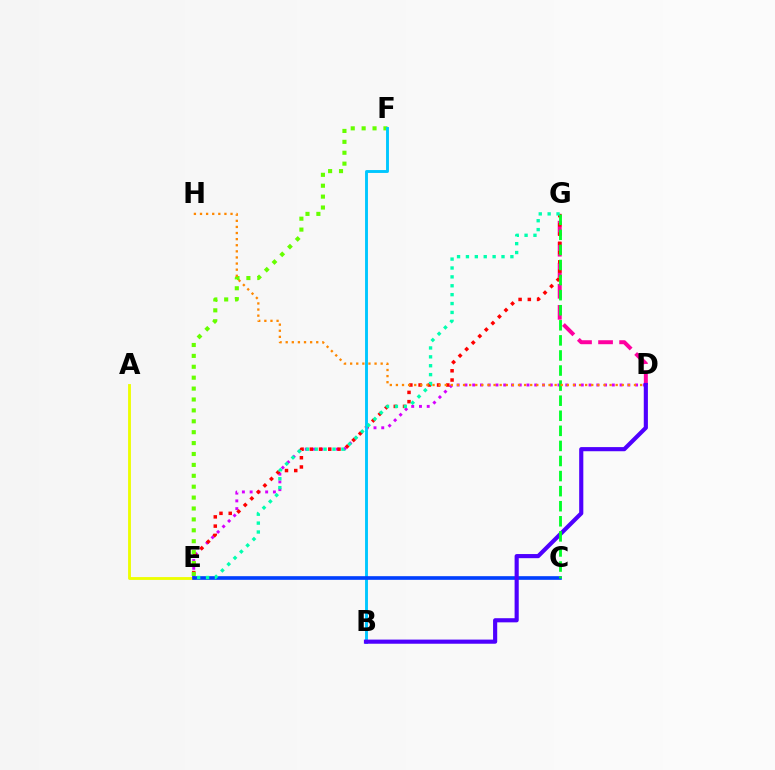{('D', 'G'): [{'color': '#ff00a0', 'line_style': 'dashed', 'thickness': 2.86}], ('D', 'E'): [{'color': '#d600ff', 'line_style': 'dotted', 'thickness': 2.11}], ('E', 'G'): [{'color': '#ff0000', 'line_style': 'dotted', 'thickness': 2.51}, {'color': '#00ffaf', 'line_style': 'dotted', 'thickness': 2.42}], ('E', 'F'): [{'color': '#66ff00', 'line_style': 'dotted', 'thickness': 2.96}], ('A', 'E'): [{'color': '#eeff00', 'line_style': 'solid', 'thickness': 2.05}], ('B', 'F'): [{'color': '#00c7ff', 'line_style': 'solid', 'thickness': 2.09}], ('C', 'E'): [{'color': '#003fff', 'line_style': 'solid', 'thickness': 2.63}], ('B', 'D'): [{'color': '#4f00ff', 'line_style': 'solid', 'thickness': 2.98}], ('C', 'G'): [{'color': '#00ff27', 'line_style': 'dashed', 'thickness': 2.05}], ('D', 'H'): [{'color': '#ff8800', 'line_style': 'dotted', 'thickness': 1.66}]}